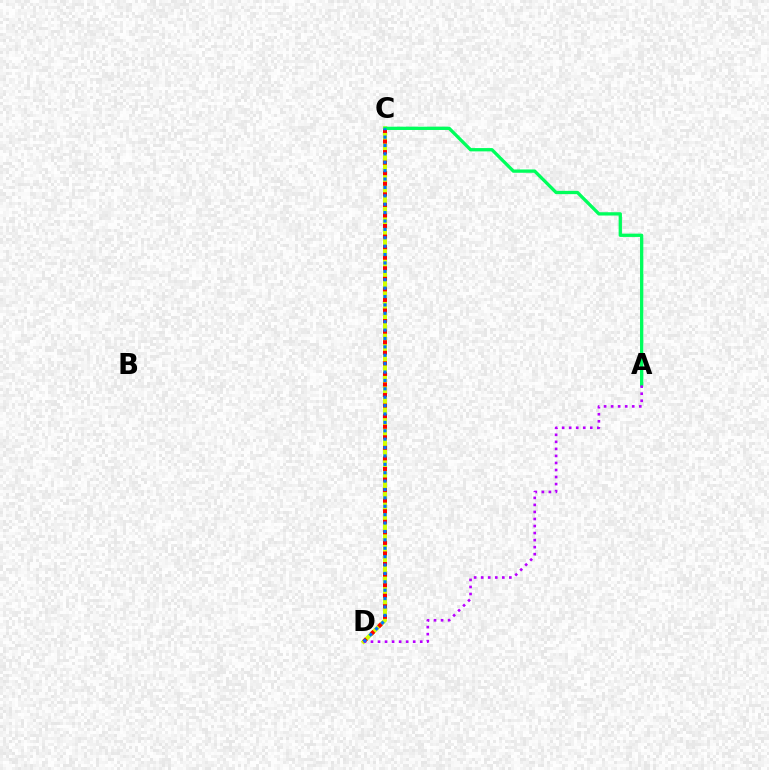{('C', 'D'): [{'color': '#d1ff00', 'line_style': 'solid', 'thickness': 2.88}, {'color': '#ff0000', 'line_style': 'dotted', 'thickness': 2.87}, {'color': '#0074ff', 'line_style': 'dotted', 'thickness': 2.28}], ('A', 'C'): [{'color': '#00ff5c', 'line_style': 'solid', 'thickness': 2.38}], ('A', 'D'): [{'color': '#b900ff', 'line_style': 'dotted', 'thickness': 1.91}]}